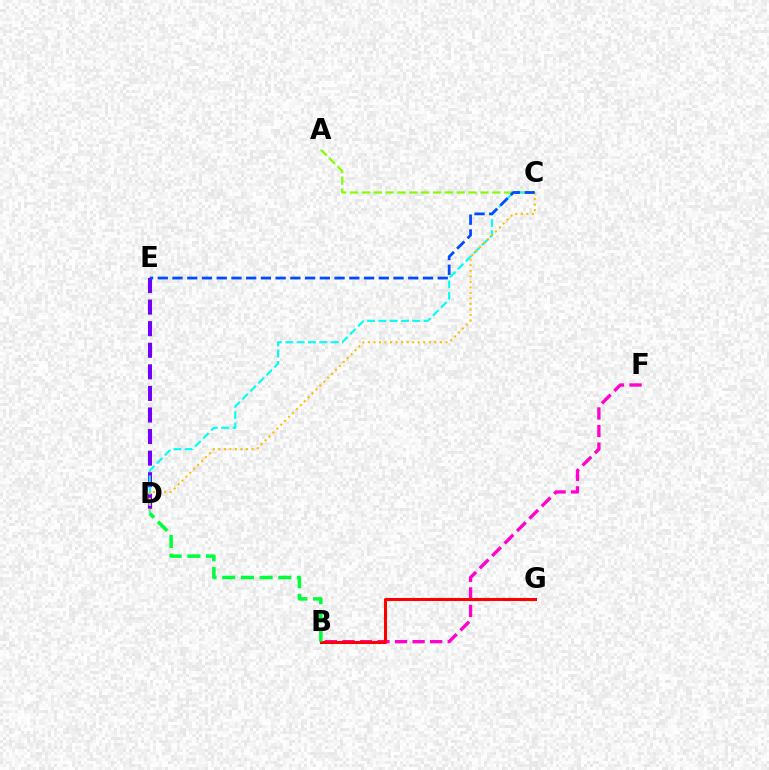{('D', 'E'): [{'color': '#7200ff', 'line_style': 'dashed', 'thickness': 2.93}], ('B', 'F'): [{'color': '#ff00cf', 'line_style': 'dashed', 'thickness': 2.38}], ('A', 'C'): [{'color': '#84ff00', 'line_style': 'dashed', 'thickness': 1.61}], ('B', 'G'): [{'color': '#ff0000', 'line_style': 'solid', 'thickness': 2.19}], ('C', 'D'): [{'color': '#00fff6', 'line_style': 'dashed', 'thickness': 1.54}, {'color': '#ffbd00', 'line_style': 'dotted', 'thickness': 1.5}], ('C', 'E'): [{'color': '#004bff', 'line_style': 'dashed', 'thickness': 2.0}], ('B', 'D'): [{'color': '#00ff39', 'line_style': 'dashed', 'thickness': 2.54}]}